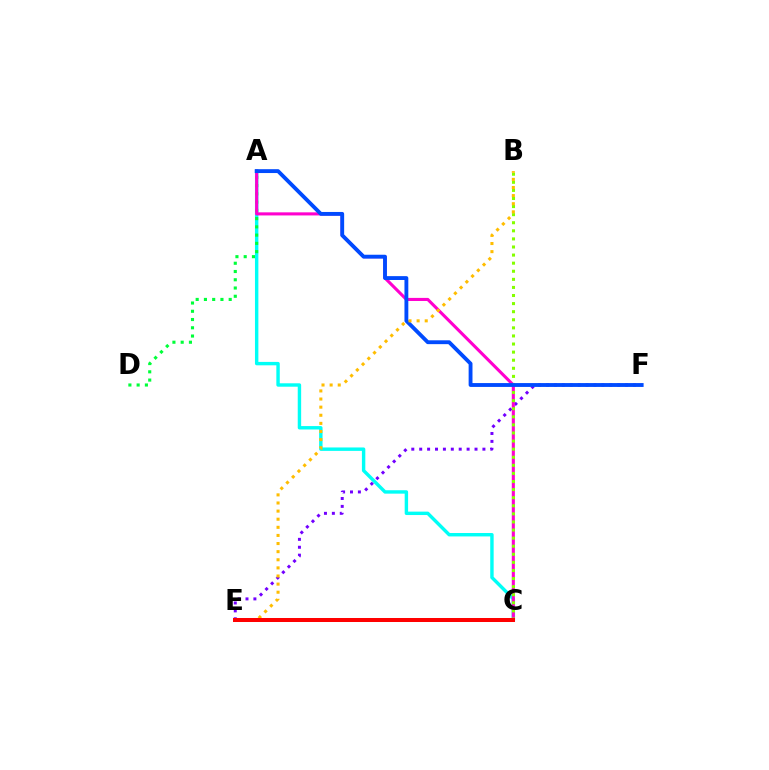{('A', 'C'): [{'color': '#00fff6', 'line_style': 'solid', 'thickness': 2.46}, {'color': '#ff00cf', 'line_style': 'solid', 'thickness': 2.23}], ('E', 'F'): [{'color': '#7200ff', 'line_style': 'dotted', 'thickness': 2.15}], ('A', 'D'): [{'color': '#00ff39', 'line_style': 'dotted', 'thickness': 2.24}], ('B', 'C'): [{'color': '#84ff00', 'line_style': 'dotted', 'thickness': 2.2}], ('A', 'F'): [{'color': '#004bff', 'line_style': 'solid', 'thickness': 2.77}], ('B', 'E'): [{'color': '#ffbd00', 'line_style': 'dotted', 'thickness': 2.2}], ('C', 'E'): [{'color': '#ff0000', 'line_style': 'solid', 'thickness': 2.88}]}